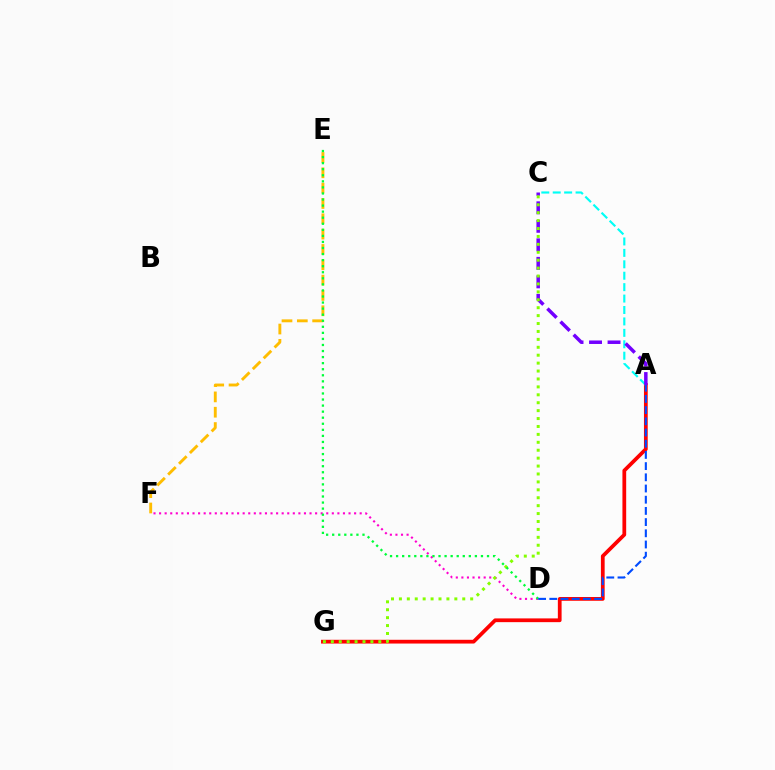{('A', 'G'): [{'color': '#ff0000', 'line_style': 'solid', 'thickness': 2.7}], ('A', 'C'): [{'color': '#00fff6', 'line_style': 'dashed', 'thickness': 1.55}, {'color': '#7200ff', 'line_style': 'dashed', 'thickness': 2.51}], ('E', 'F'): [{'color': '#ffbd00', 'line_style': 'dashed', 'thickness': 2.08}], ('D', 'F'): [{'color': '#ff00cf', 'line_style': 'dotted', 'thickness': 1.51}], ('C', 'G'): [{'color': '#84ff00', 'line_style': 'dotted', 'thickness': 2.15}], ('D', 'E'): [{'color': '#00ff39', 'line_style': 'dotted', 'thickness': 1.65}], ('A', 'D'): [{'color': '#004bff', 'line_style': 'dashed', 'thickness': 1.52}]}